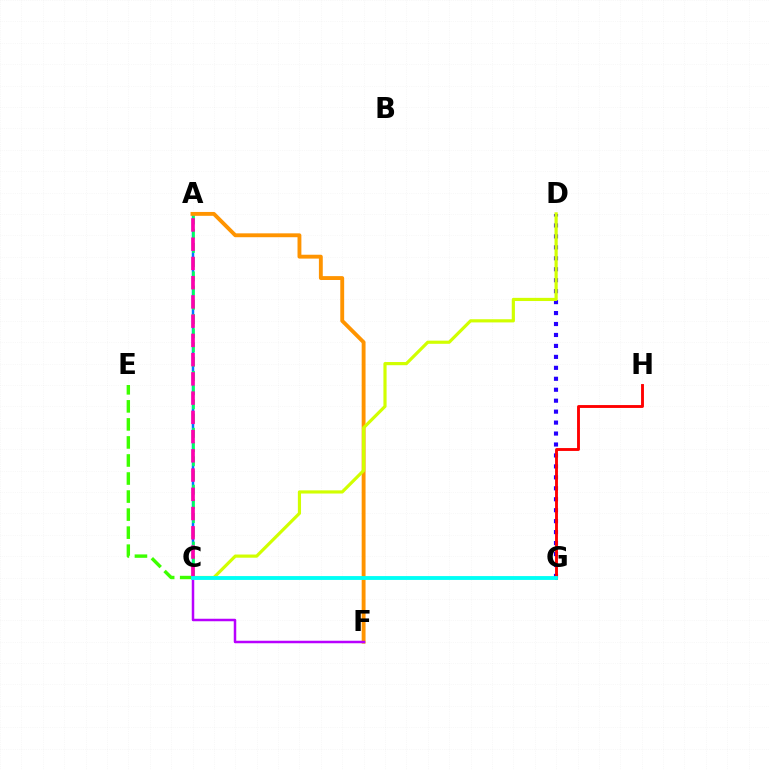{('D', 'G'): [{'color': '#2500ff', 'line_style': 'dotted', 'thickness': 2.98}], ('A', 'C'): [{'color': '#0074ff', 'line_style': 'solid', 'thickness': 1.79}, {'color': '#00ff5c', 'line_style': 'dashed', 'thickness': 1.93}, {'color': '#ff00ac', 'line_style': 'dashed', 'thickness': 2.61}], ('G', 'H'): [{'color': '#ff0000', 'line_style': 'solid', 'thickness': 2.07}], ('C', 'E'): [{'color': '#3dff00', 'line_style': 'dashed', 'thickness': 2.45}], ('A', 'F'): [{'color': '#ff9400', 'line_style': 'solid', 'thickness': 2.79}], ('C', 'D'): [{'color': '#d1ff00', 'line_style': 'solid', 'thickness': 2.28}], ('C', 'F'): [{'color': '#b900ff', 'line_style': 'solid', 'thickness': 1.8}], ('C', 'G'): [{'color': '#00fff6', 'line_style': 'solid', 'thickness': 2.77}]}